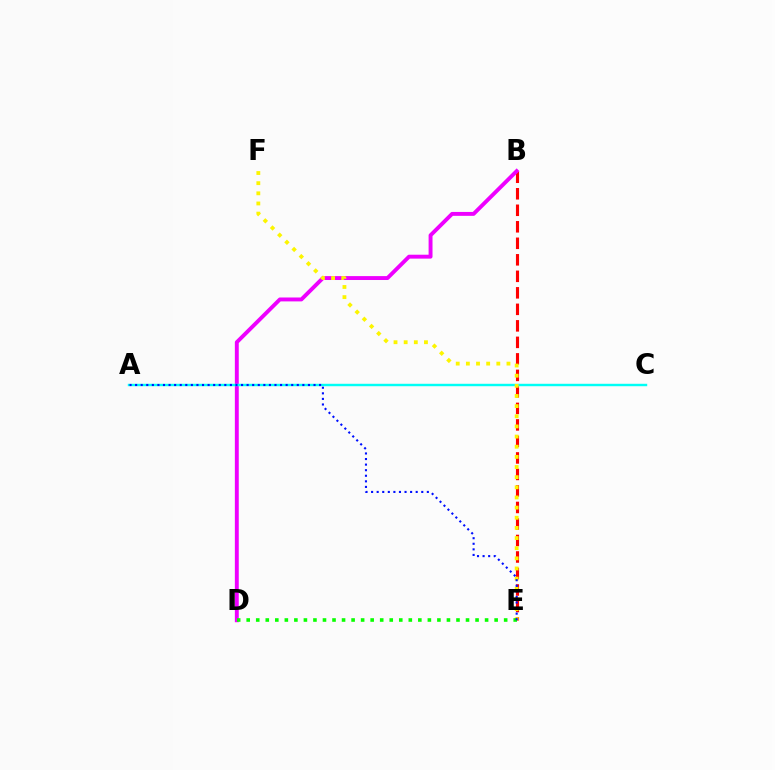{('B', 'E'): [{'color': '#ff0000', 'line_style': 'dashed', 'thickness': 2.24}], ('B', 'D'): [{'color': '#ee00ff', 'line_style': 'solid', 'thickness': 2.81}], ('A', 'C'): [{'color': '#00fff6', 'line_style': 'solid', 'thickness': 1.74}], ('E', 'F'): [{'color': '#fcf500', 'line_style': 'dotted', 'thickness': 2.76}], ('D', 'E'): [{'color': '#08ff00', 'line_style': 'dotted', 'thickness': 2.59}], ('A', 'E'): [{'color': '#0010ff', 'line_style': 'dotted', 'thickness': 1.51}]}